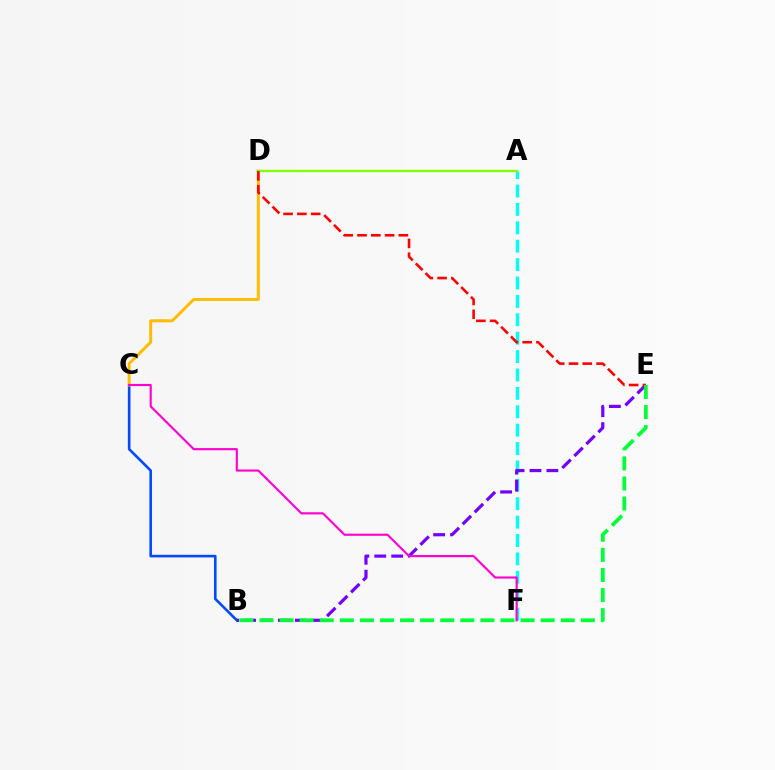{('B', 'C'): [{'color': '#004bff', 'line_style': 'solid', 'thickness': 1.89}], ('A', 'F'): [{'color': '#00fff6', 'line_style': 'dashed', 'thickness': 2.5}], ('B', 'E'): [{'color': '#7200ff', 'line_style': 'dashed', 'thickness': 2.3}, {'color': '#00ff39', 'line_style': 'dashed', 'thickness': 2.73}], ('C', 'D'): [{'color': '#ffbd00', 'line_style': 'solid', 'thickness': 2.15}], ('A', 'D'): [{'color': '#84ff00', 'line_style': 'solid', 'thickness': 1.69}], ('D', 'E'): [{'color': '#ff0000', 'line_style': 'dashed', 'thickness': 1.87}], ('C', 'F'): [{'color': '#ff00cf', 'line_style': 'solid', 'thickness': 1.54}]}